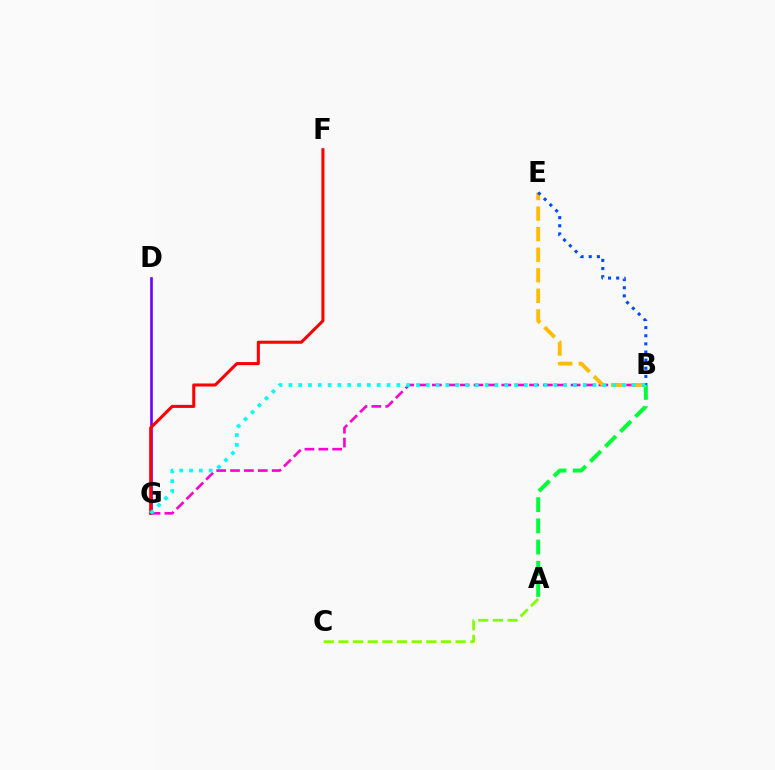{('D', 'G'): [{'color': '#7200ff', 'line_style': 'solid', 'thickness': 1.91}], ('B', 'G'): [{'color': '#ff00cf', 'line_style': 'dashed', 'thickness': 1.88}, {'color': '#00fff6', 'line_style': 'dotted', 'thickness': 2.67}], ('F', 'G'): [{'color': '#ff0000', 'line_style': 'solid', 'thickness': 2.2}], ('A', 'B'): [{'color': '#00ff39', 'line_style': 'dashed', 'thickness': 2.88}], ('B', 'E'): [{'color': '#ffbd00', 'line_style': 'dashed', 'thickness': 2.79}, {'color': '#004bff', 'line_style': 'dotted', 'thickness': 2.21}], ('A', 'C'): [{'color': '#84ff00', 'line_style': 'dashed', 'thickness': 1.99}]}